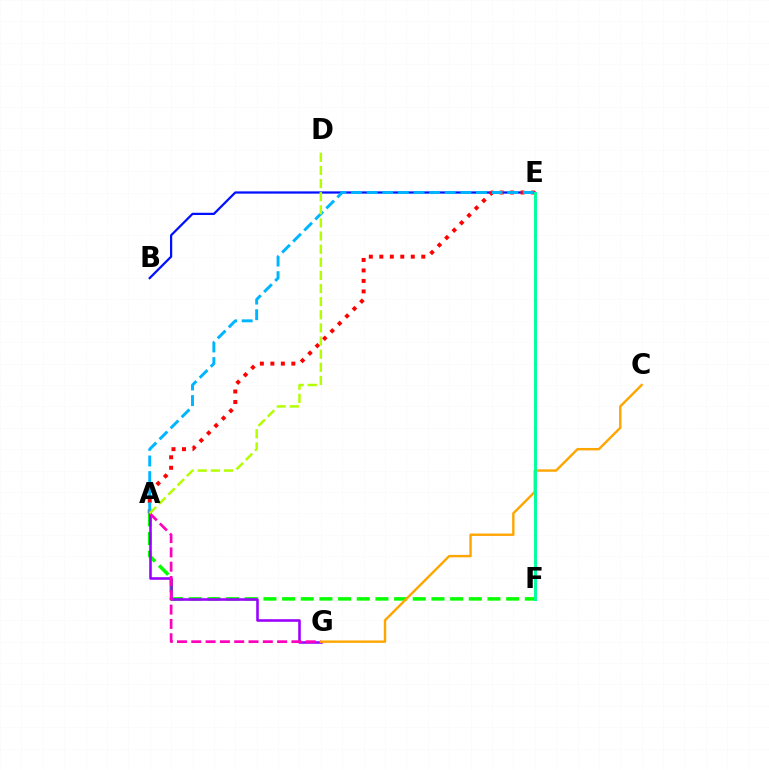{('B', 'E'): [{'color': '#0010ff', 'line_style': 'solid', 'thickness': 1.62}], ('A', 'F'): [{'color': '#08ff00', 'line_style': 'dashed', 'thickness': 2.54}], ('A', 'G'): [{'color': '#9b00ff', 'line_style': 'solid', 'thickness': 1.86}, {'color': '#ff00bd', 'line_style': 'dashed', 'thickness': 1.94}], ('A', 'E'): [{'color': '#ff0000', 'line_style': 'dotted', 'thickness': 2.85}, {'color': '#00b5ff', 'line_style': 'dashed', 'thickness': 2.12}], ('C', 'G'): [{'color': '#ffa500', 'line_style': 'solid', 'thickness': 1.73}], ('E', 'F'): [{'color': '#00ff9d', 'line_style': 'solid', 'thickness': 2.1}], ('A', 'D'): [{'color': '#b3ff00', 'line_style': 'dashed', 'thickness': 1.78}]}